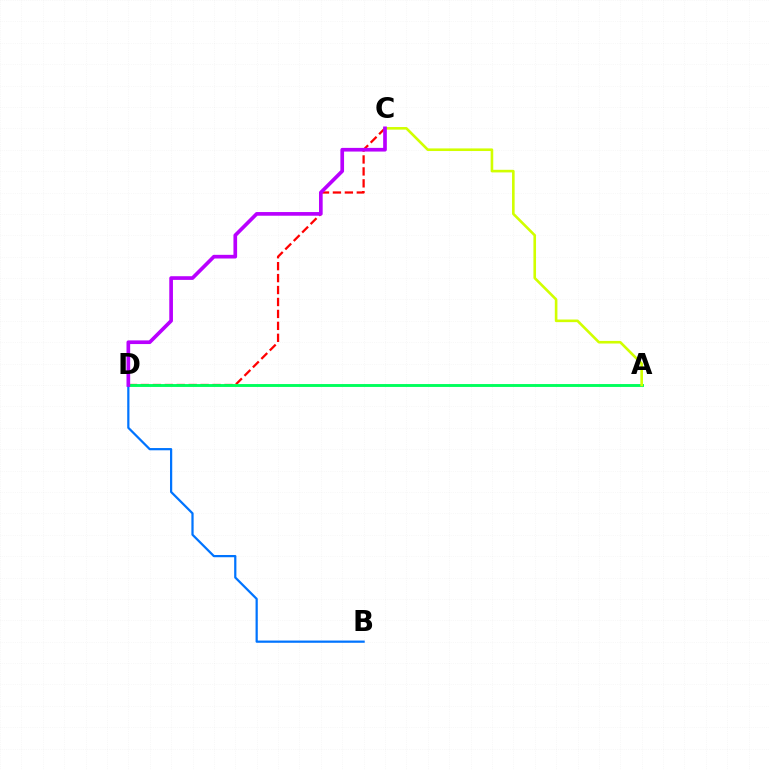{('C', 'D'): [{'color': '#ff0000', 'line_style': 'dashed', 'thickness': 1.62}, {'color': '#b900ff', 'line_style': 'solid', 'thickness': 2.64}], ('A', 'D'): [{'color': '#00ff5c', 'line_style': 'solid', 'thickness': 2.08}], ('A', 'C'): [{'color': '#d1ff00', 'line_style': 'solid', 'thickness': 1.88}], ('B', 'D'): [{'color': '#0074ff', 'line_style': 'solid', 'thickness': 1.61}]}